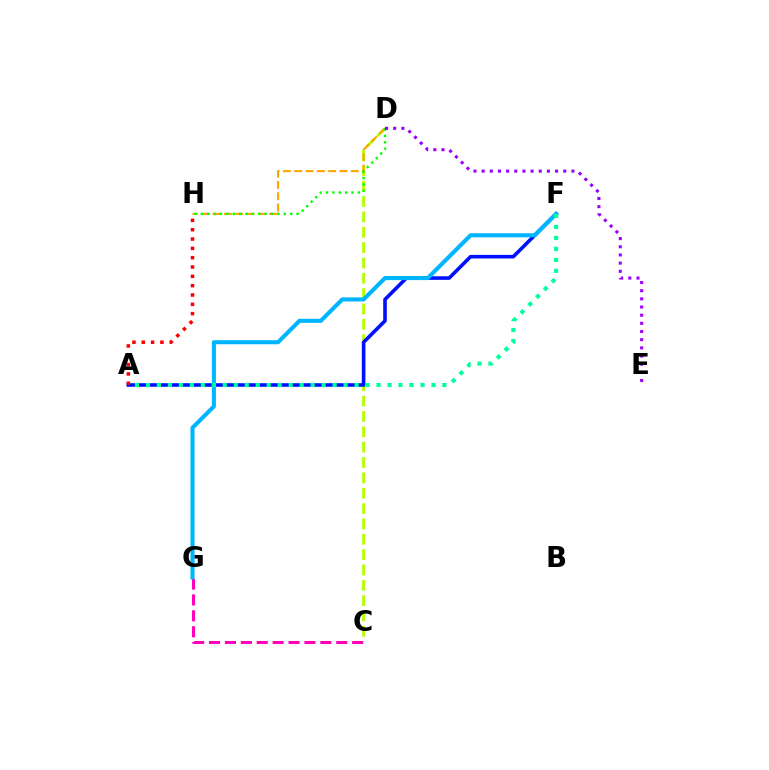{('C', 'D'): [{'color': '#b3ff00', 'line_style': 'dashed', 'thickness': 2.09}], ('A', 'F'): [{'color': '#0010ff', 'line_style': 'solid', 'thickness': 2.59}, {'color': '#00ff9d', 'line_style': 'dotted', 'thickness': 2.98}], ('D', 'H'): [{'color': '#ffa500', 'line_style': 'dashed', 'thickness': 1.54}, {'color': '#08ff00', 'line_style': 'dotted', 'thickness': 1.73}], ('C', 'G'): [{'color': '#ff00bd', 'line_style': 'dashed', 'thickness': 2.16}], ('A', 'H'): [{'color': '#ff0000', 'line_style': 'dotted', 'thickness': 2.53}], ('D', 'E'): [{'color': '#9b00ff', 'line_style': 'dotted', 'thickness': 2.22}], ('F', 'G'): [{'color': '#00b5ff', 'line_style': 'solid', 'thickness': 2.94}]}